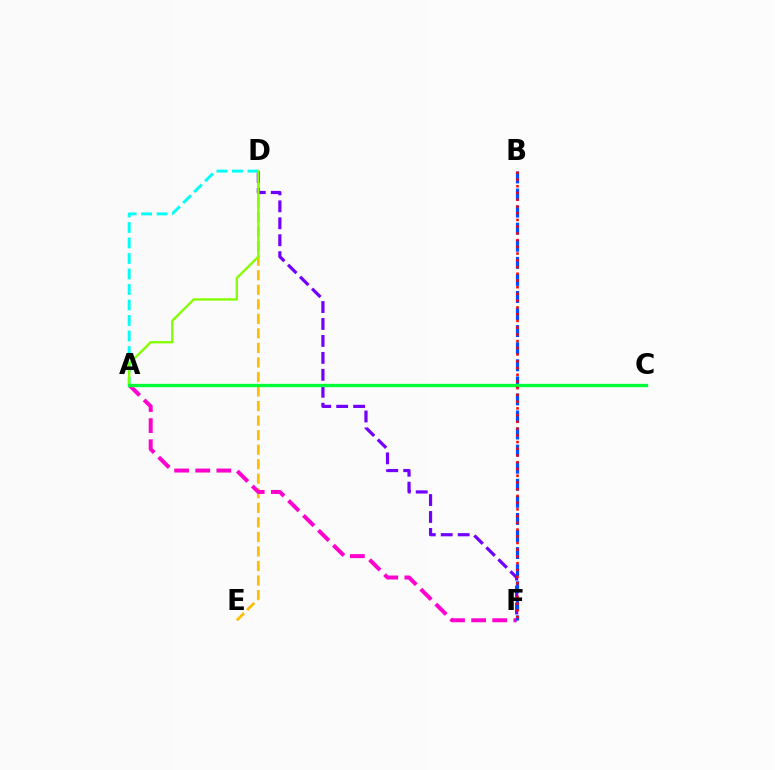{('D', 'E'): [{'color': '#ffbd00', 'line_style': 'dashed', 'thickness': 1.98}], ('A', 'F'): [{'color': '#ff00cf', 'line_style': 'dashed', 'thickness': 2.87}], ('D', 'F'): [{'color': '#7200ff', 'line_style': 'dashed', 'thickness': 2.3}], ('A', 'D'): [{'color': '#00fff6', 'line_style': 'dashed', 'thickness': 2.11}, {'color': '#84ff00', 'line_style': 'solid', 'thickness': 1.69}], ('B', 'F'): [{'color': '#004bff', 'line_style': 'dashed', 'thickness': 2.32}, {'color': '#ff0000', 'line_style': 'dotted', 'thickness': 1.83}], ('A', 'C'): [{'color': '#00ff39', 'line_style': 'solid', 'thickness': 2.39}]}